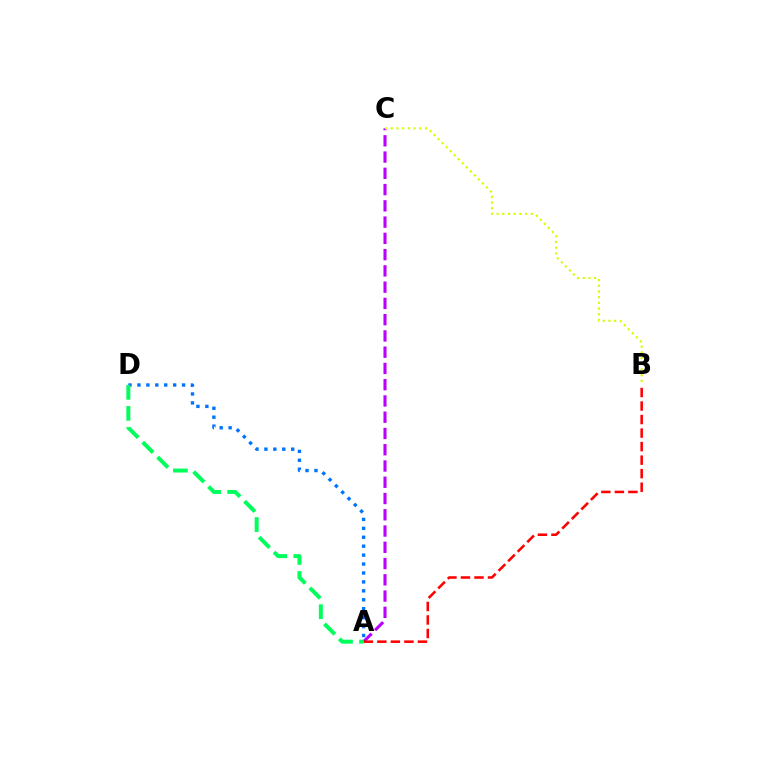{('A', 'C'): [{'color': '#b900ff', 'line_style': 'dashed', 'thickness': 2.21}], ('A', 'B'): [{'color': '#ff0000', 'line_style': 'dashed', 'thickness': 1.84}], ('A', 'D'): [{'color': '#0074ff', 'line_style': 'dotted', 'thickness': 2.43}, {'color': '#00ff5c', 'line_style': 'dashed', 'thickness': 2.86}], ('B', 'C'): [{'color': '#d1ff00', 'line_style': 'dotted', 'thickness': 1.55}]}